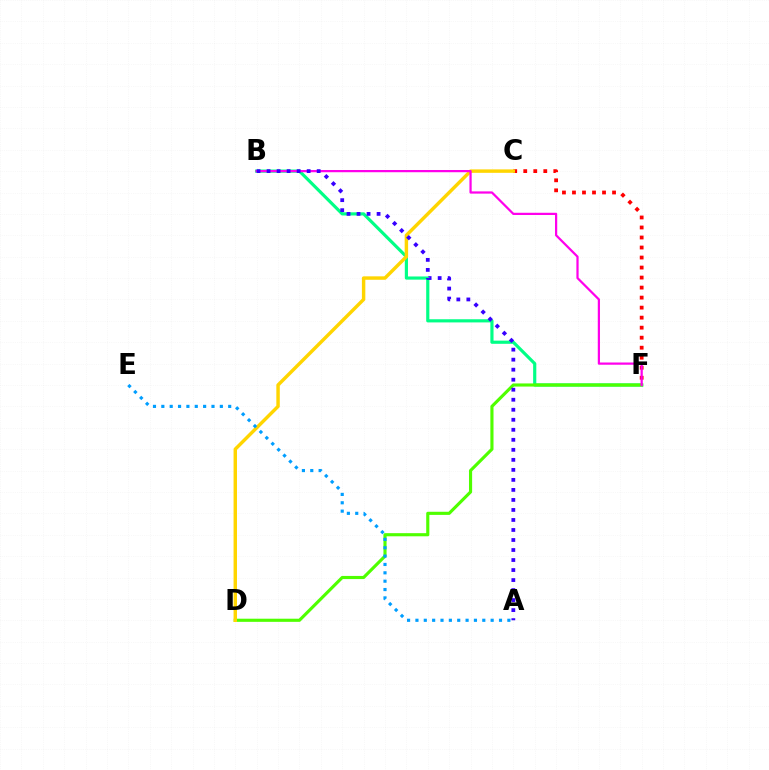{('C', 'F'): [{'color': '#ff0000', 'line_style': 'dotted', 'thickness': 2.72}], ('B', 'F'): [{'color': '#00ff86', 'line_style': 'solid', 'thickness': 2.28}, {'color': '#ff00ed', 'line_style': 'solid', 'thickness': 1.61}], ('D', 'F'): [{'color': '#4fff00', 'line_style': 'solid', 'thickness': 2.26}], ('C', 'D'): [{'color': '#ffd500', 'line_style': 'solid', 'thickness': 2.48}], ('A', 'E'): [{'color': '#009eff', 'line_style': 'dotted', 'thickness': 2.27}], ('A', 'B'): [{'color': '#3700ff', 'line_style': 'dotted', 'thickness': 2.72}]}